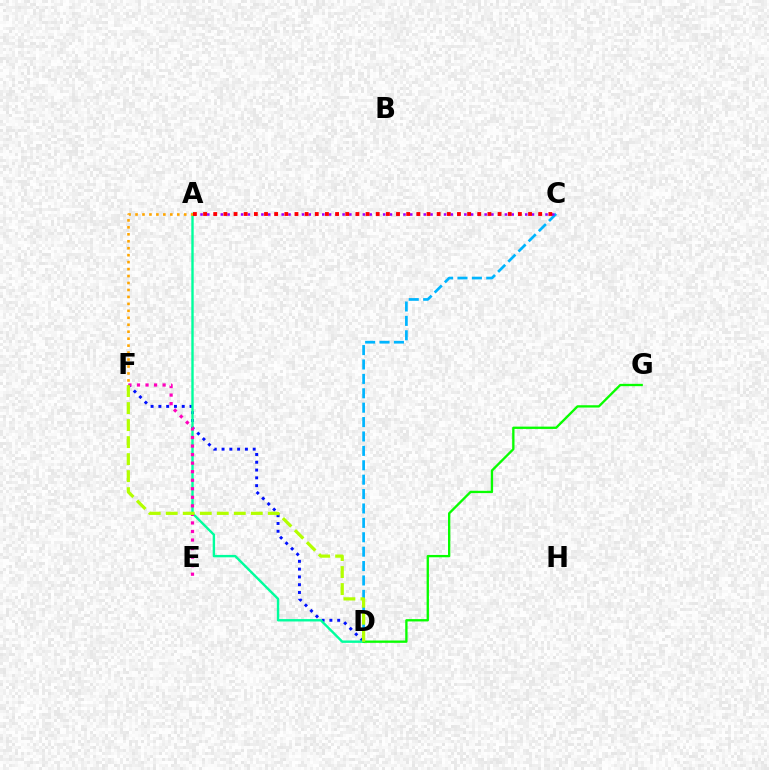{('D', 'F'): [{'color': '#0010ff', 'line_style': 'dotted', 'thickness': 2.12}, {'color': '#b3ff00', 'line_style': 'dashed', 'thickness': 2.31}], ('A', 'D'): [{'color': '#00ff9d', 'line_style': 'solid', 'thickness': 1.73}], ('E', 'F'): [{'color': '#ff00bd', 'line_style': 'dotted', 'thickness': 2.32}], ('D', 'G'): [{'color': '#08ff00', 'line_style': 'solid', 'thickness': 1.67}], ('C', 'D'): [{'color': '#00b5ff', 'line_style': 'dashed', 'thickness': 1.96}], ('A', 'F'): [{'color': '#ffa500', 'line_style': 'dotted', 'thickness': 1.89}], ('A', 'C'): [{'color': '#9b00ff', 'line_style': 'dotted', 'thickness': 1.84}, {'color': '#ff0000', 'line_style': 'dotted', 'thickness': 2.76}]}